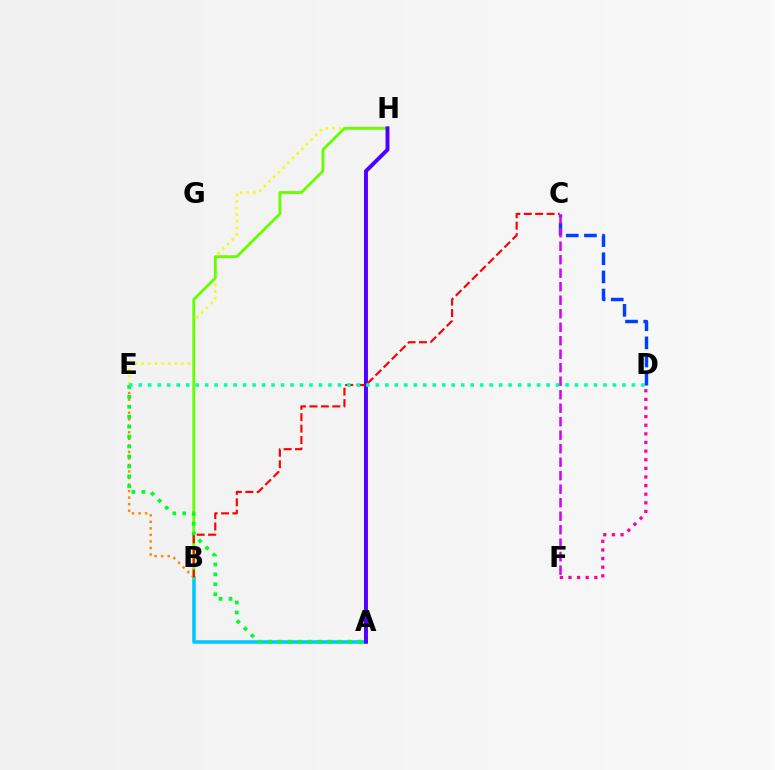{('A', 'B'): [{'color': '#00c7ff', 'line_style': 'solid', 'thickness': 2.56}], ('E', 'H'): [{'color': '#eeff00', 'line_style': 'dotted', 'thickness': 1.79}], ('B', 'E'): [{'color': '#ff8800', 'line_style': 'dotted', 'thickness': 1.77}], ('B', 'H'): [{'color': '#66ff00', 'line_style': 'solid', 'thickness': 2.03}], ('A', 'E'): [{'color': '#00ff27', 'line_style': 'dotted', 'thickness': 2.7}], ('A', 'H'): [{'color': '#4f00ff', 'line_style': 'solid', 'thickness': 2.82}], ('B', 'C'): [{'color': '#ff0000', 'line_style': 'dashed', 'thickness': 1.55}], ('D', 'E'): [{'color': '#00ffaf', 'line_style': 'dotted', 'thickness': 2.58}], ('C', 'D'): [{'color': '#003fff', 'line_style': 'dashed', 'thickness': 2.47}], ('C', 'F'): [{'color': '#d600ff', 'line_style': 'dashed', 'thickness': 1.83}], ('D', 'F'): [{'color': '#ff00a0', 'line_style': 'dotted', 'thickness': 2.34}]}